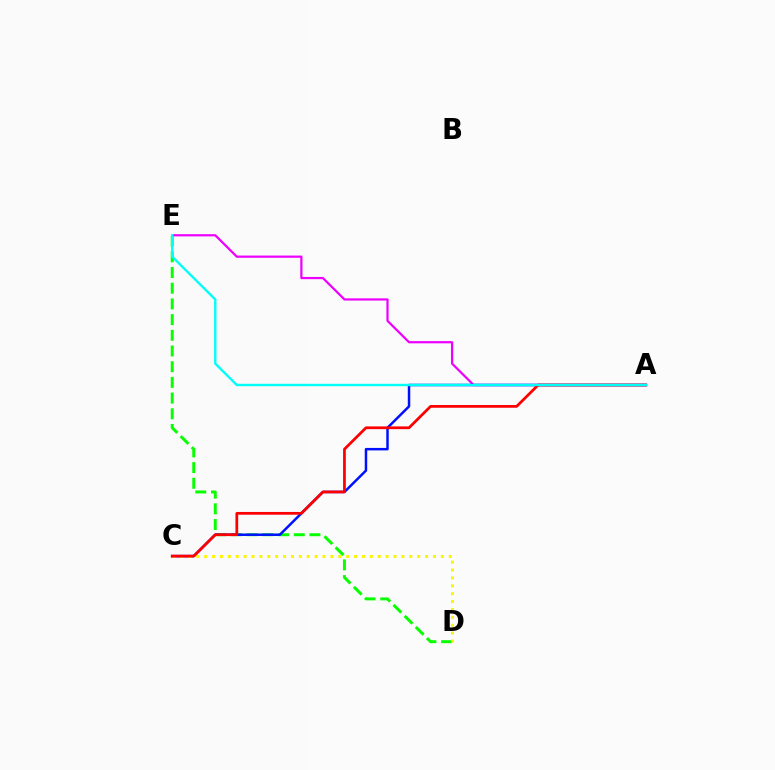{('A', 'E'): [{'color': '#ee00ff', 'line_style': 'solid', 'thickness': 1.6}, {'color': '#00fff6', 'line_style': 'solid', 'thickness': 1.71}], ('D', 'E'): [{'color': '#08ff00', 'line_style': 'dashed', 'thickness': 2.13}], ('A', 'C'): [{'color': '#0010ff', 'line_style': 'solid', 'thickness': 1.79}, {'color': '#ff0000', 'line_style': 'solid', 'thickness': 1.98}], ('C', 'D'): [{'color': '#fcf500', 'line_style': 'dotted', 'thickness': 2.14}]}